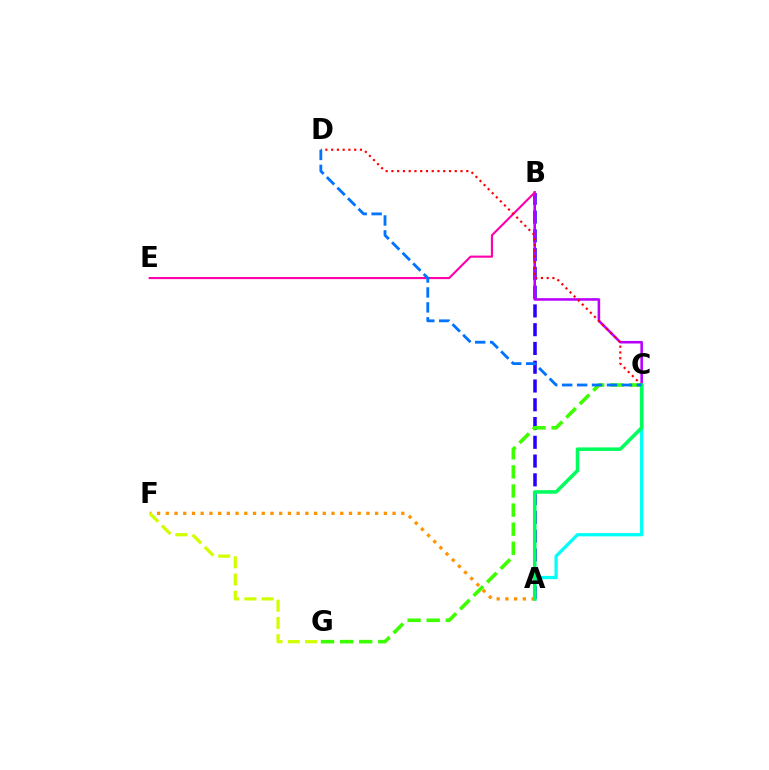{('A', 'B'): [{'color': '#2500ff', 'line_style': 'dashed', 'thickness': 2.55}], ('A', 'C'): [{'color': '#00fff6', 'line_style': 'solid', 'thickness': 2.34}, {'color': '#00ff5c', 'line_style': 'solid', 'thickness': 2.55}], ('B', 'C'): [{'color': '#b900ff', 'line_style': 'solid', 'thickness': 1.85}], ('C', 'G'): [{'color': '#3dff00', 'line_style': 'dashed', 'thickness': 2.59}], ('B', 'E'): [{'color': '#ff00ac', 'line_style': 'solid', 'thickness': 1.54}], ('C', 'D'): [{'color': '#ff0000', 'line_style': 'dotted', 'thickness': 1.56}, {'color': '#0074ff', 'line_style': 'dashed', 'thickness': 2.03}], ('A', 'F'): [{'color': '#ff9400', 'line_style': 'dotted', 'thickness': 2.37}], ('F', 'G'): [{'color': '#d1ff00', 'line_style': 'dashed', 'thickness': 2.34}]}